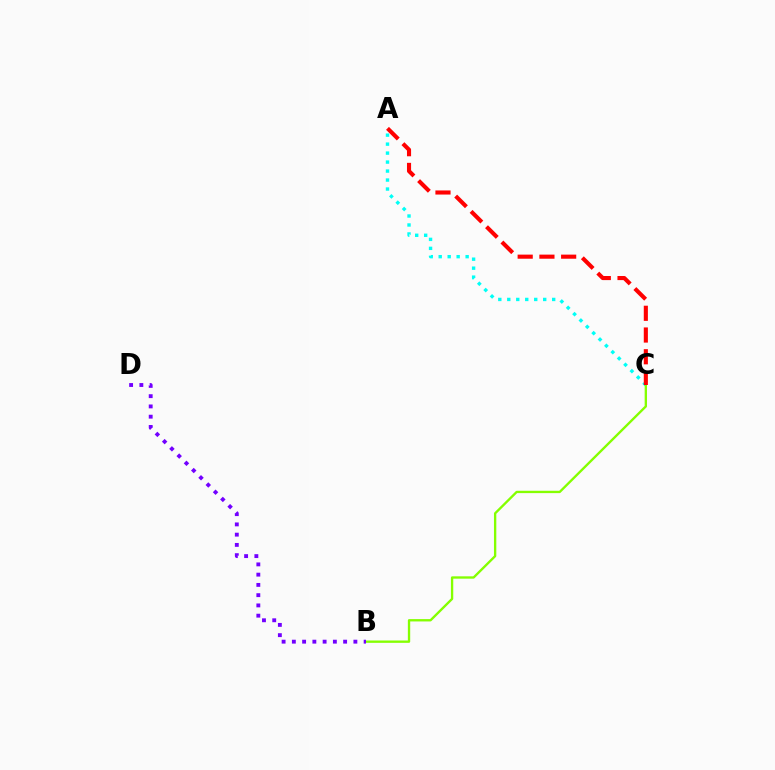{('A', 'C'): [{'color': '#00fff6', 'line_style': 'dotted', 'thickness': 2.44}, {'color': '#ff0000', 'line_style': 'dashed', 'thickness': 2.95}], ('B', 'C'): [{'color': '#84ff00', 'line_style': 'solid', 'thickness': 1.69}], ('B', 'D'): [{'color': '#7200ff', 'line_style': 'dotted', 'thickness': 2.79}]}